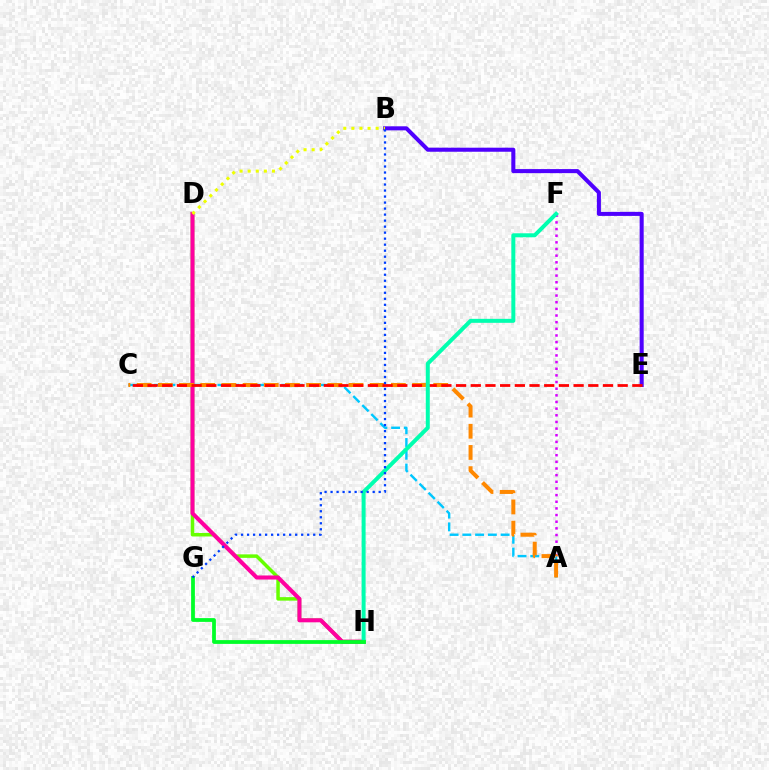{('B', 'E'): [{'color': '#4f00ff', 'line_style': 'solid', 'thickness': 2.91}], ('D', 'H'): [{'color': '#66ff00', 'line_style': 'solid', 'thickness': 2.52}, {'color': '#ff00a0', 'line_style': 'solid', 'thickness': 2.93}], ('A', 'C'): [{'color': '#00c7ff', 'line_style': 'dashed', 'thickness': 1.73}, {'color': '#ff8800', 'line_style': 'dashed', 'thickness': 2.88}], ('A', 'F'): [{'color': '#d600ff', 'line_style': 'dotted', 'thickness': 1.81}], ('C', 'E'): [{'color': '#ff0000', 'line_style': 'dashed', 'thickness': 2.0}], ('F', 'H'): [{'color': '#00ffaf', 'line_style': 'solid', 'thickness': 2.87}], ('B', 'D'): [{'color': '#eeff00', 'line_style': 'dotted', 'thickness': 2.2}], ('G', 'H'): [{'color': '#00ff27', 'line_style': 'solid', 'thickness': 2.72}], ('B', 'G'): [{'color': '#003fff', 'line_style': 'dotted', 'thickness': 1.63}]}